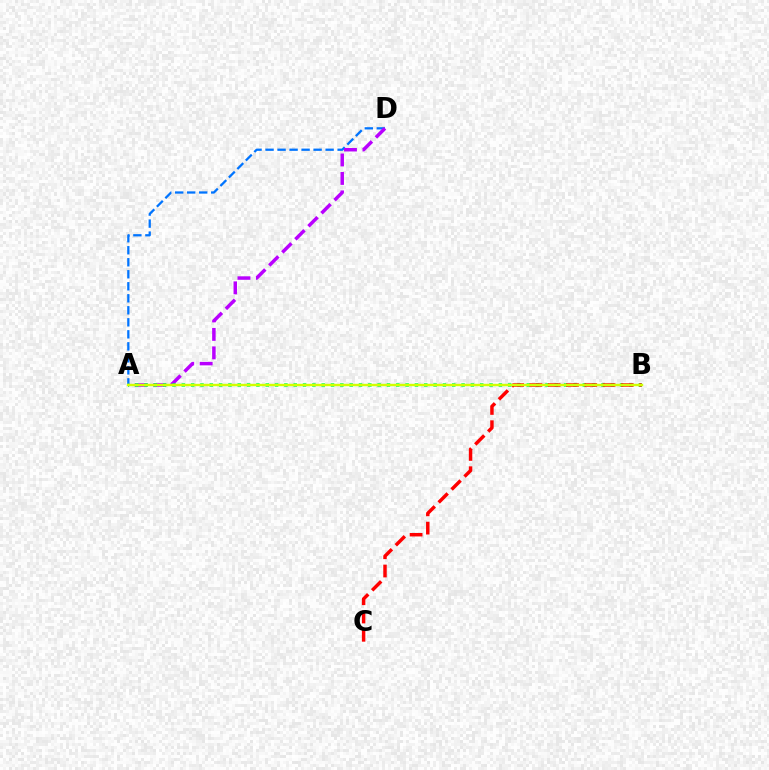{('A', 'D'): [{'color': '#0074ff', 'line_style': 'dashed', 'thickness': 1.63}, {'color': '#b900ff', 'line_style': 'dashed', 'thickness': 2.51}], ('A', 'B'): [{'color': '#00ff5c', 'line_style': 'dotted', 'thickness': 2.53}, {'color': '#d1ff00', 'line_style': 'solid', 'thickness': 1.73}], ('B', 'C'): [{'color': '#ff0000', 'line_style': 'dashed', 'thickness': 2.48}]}